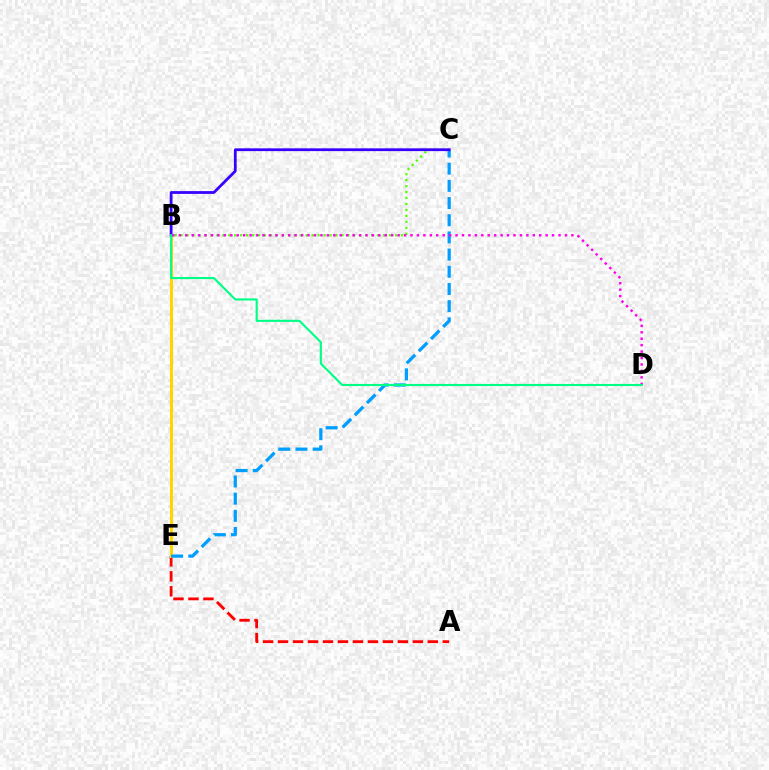{('A', 'E'): [{'color': '#ff0000', 'line_style': 'dashed', 'thickness': 2.03}], ('B', 'E'): [{'color': '#ffd500', 'line_style': 'solid', 'thickness': 2.19}], ('C', 'E'): [{'color': '#009eff', 'line_style': 'dashed', 'thickness': 2.33}], ('B', 'C'): [{'color': '#4fff00', 'line_style': 'dotted', 'thickness': 1.62}, {'color': '#3700ff', 'line_style': 'solid', 'thickness': 1.99}], ('B', 'D'): [{'color': '#ff00ed', 'line_style': 'dotted', 'thickness': 1.75}, {'color': '#00ff86', 'line_style': 'solid', 'thickness': 1.53}]}